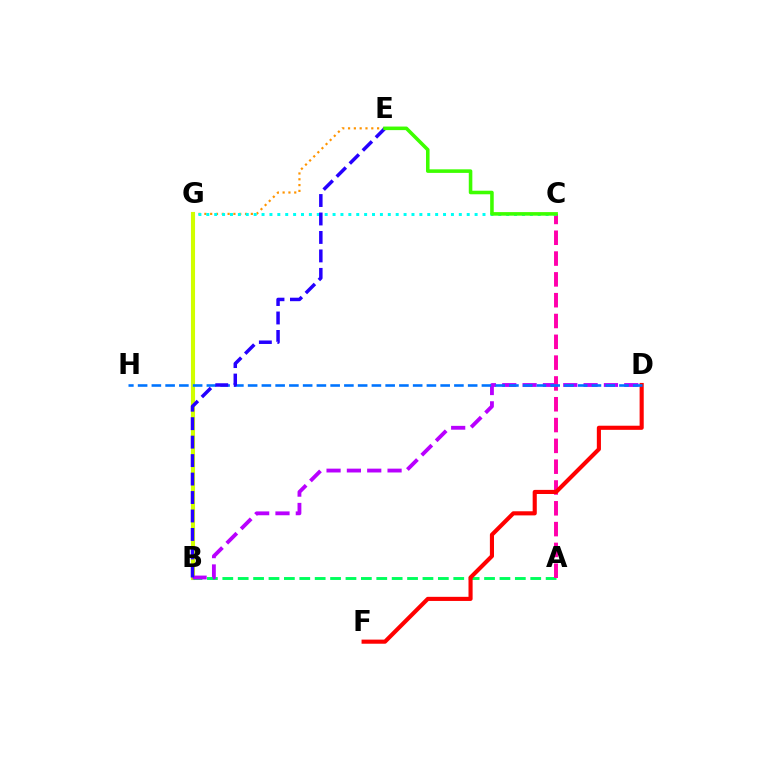{('E', 'G'): [{'color': '#ff9400', 'line_style': 'dotted', 'thickness': 1.58}], ('B', 'G'): [{'color': '#d1ff00', 'line_style': 'solid', 'thickness': 2.95}], ('A', 'B'): [{'color': '#00ff5c', 'line_style': 'dashed', 'thickness': 2.09}], ('B', 'D'): [{'color': '#b900ff', 'line_style': 'dashed', 'thickness': 2.76}], ('A', 'C'): [{'color': '#ff00ac', 'line_style': 'dashed', 'thickness': 2.83}], ('C', 'G'): [{'color': '#00fff6', 'line_style': 'dotted', 'thickness': 2.14}], ('D', 'F'): [{'color': '#ff0000', 'line_style': 'solid', 'thickness': 2.96}], ('D', 'H'): [{'color': '#0074ff', 'line_style': 'dashed', 'thickness': 1.87}], ('B', 'E'): [{'color': '#2500ff', 'line_style': 'dashed', 'thickness': 2.51}], ('C', 'E'): [{'color': '#3dff00', 'line_style': 'solid', 'thickness': 2.57}]}